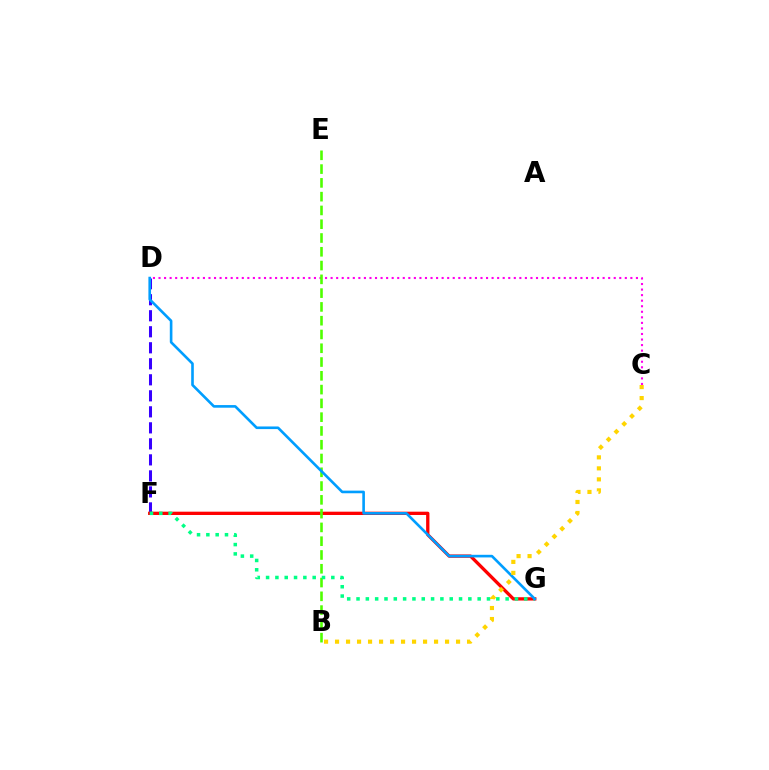{('D', 'F'): [{'color': '#3700ff', 'line_style': 'dashed', 'thickness': 2.18}], ('C', 'D'): [{'color': '#ff00ed', 'line_style': 'dotted', 'thickness': 1.51}], ('F', 'G'): [{'color': '#ff0000', 'line_style': 'solid', 'thickness': 2.38}, {'color': '#00ff86', 'line_style': 'dotted', 'thickness': 2.53}], ('B', 'E'): [{'color': '#4fff00', 'line_style': 'dashed', 'thickness': 1.87}], ('D', 'G'): [{'color': '#009eff', 'line_style': 'solid', 'thickness': 1.89}], ('B', 'C'): [{'color': '#ffd500', 'line_style': 'dotted', 'thickness': 2.99}]}